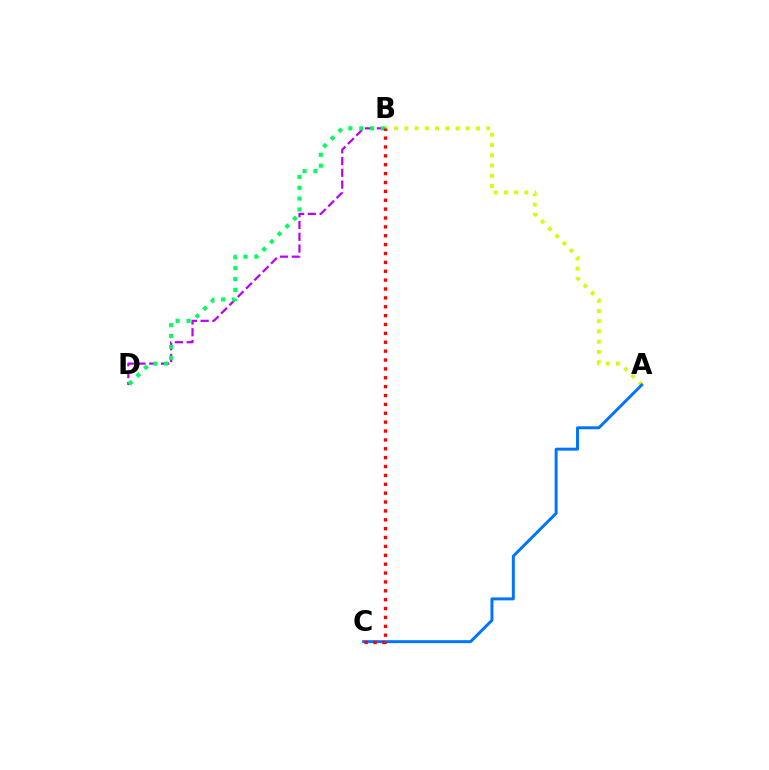{('B', 'D'): [{'color': '#b900ff', 'line_style': 'dashed', 'thickness': 1.6}, {'color': '#00ff5c', 'line_style': 'dotted', 'thickness': 2.95}], ('A', 'B'): [{'color': '#d1ff00', 'line_style': 'dotted', 'thickness': 2.78}], ('A', 'C'): [{'color': '#0074ff', 'line_style': 'solid', 'thickness': 2.13}], ('B', 'C'): [{'color': '#ff0000', 'line_style': 'dotted', 'thickness': 2.41}]}